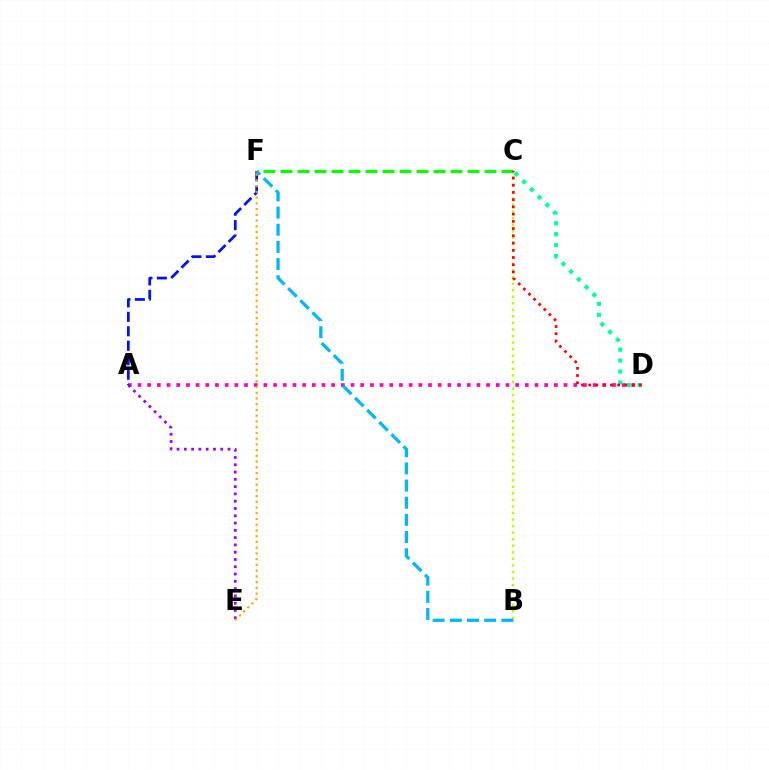{('B', 'C'): [{'color': '#b3ff00', 'line_style': 'dotted', 'thickness': 1.78}], ('A', 'D'): [{'color': '#ff00bd', 'line_style': 'dotted', 'thickness': 2.63}], ('A', 'F'): [{'color': '#0010ff', 'line_style': 'dashed', 'thickness': 1.96}], ('C', 'F'): [{'color': '#08ff00', 'line_style': 'dashed', 'thickness': 2.31}], ('B', 'F'): [{'color': '#00b5ff', 'line_style': 'dashed', 'thickness': 2.33}], ('C', 'D'): [{'color': '#00ff9d', 'line_style': 'dotted', 'thickness': 2.97}, {'color': '#ff0000', 'line_style': 'dotted', 'thickness': 1.96}], ('A', 'E'): [{'color': '#9b00ff', 'line_style': 'dotted', 'thickness': 1.98}], ('E', 'F'): [{'color': '#ffa500', 'line_style': 'dotted', 'thickness': 1.56}]}